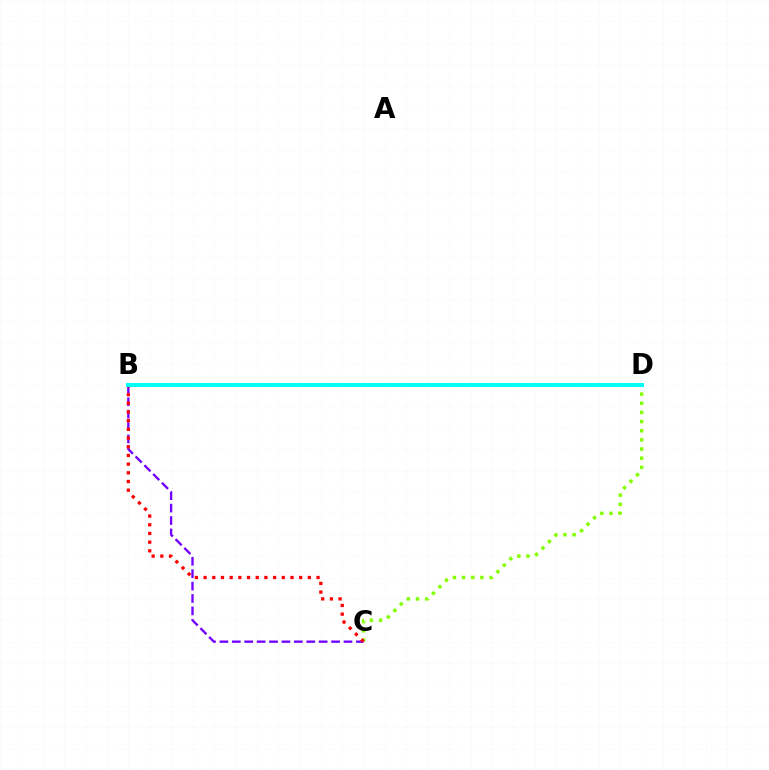{('C', 'D'): [{'color': '#84ff00', 'line_style': 'dotted', 'thickness': 2.49}], ('B', 'C'): [{'color': '#7200ff', 'line_style': 'dashed', 'thickness': 1.69}, {'color': '#ff0000', 'line_style': 'dotted', 'thickness': 2.36}], ('B', 'D'): [{'color': '#00fff6', 'line_style': 'solid', 'thickness': 2.88}]}